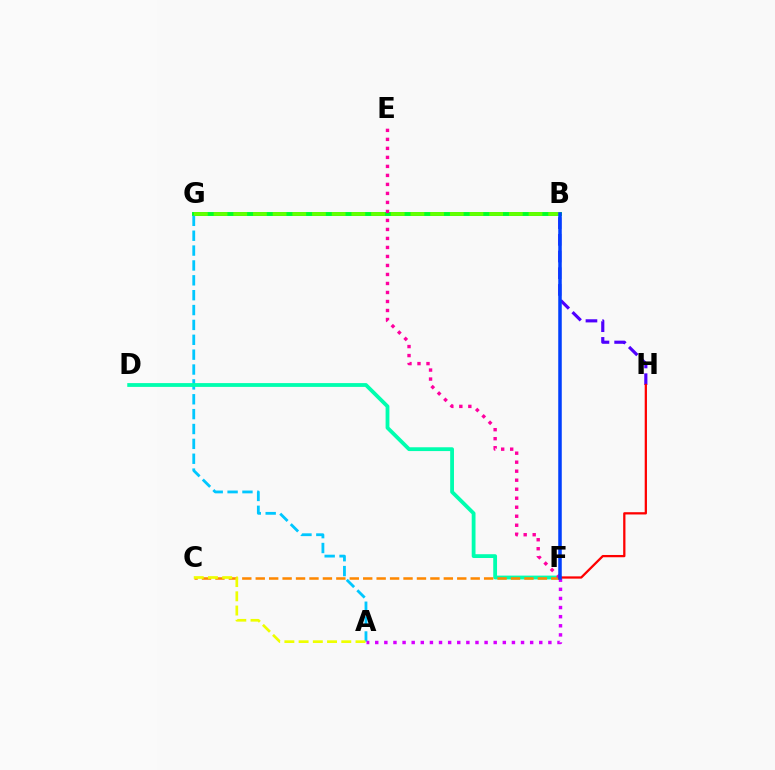{('B', 'G'): [{'color': '#00ff27', 'line_style': 'solid', 'thickness': 2.83}, {'color': '#66ff00', 'line_style': 'dashed', 'thickness': 2.67}], ('A', 'G'): [{'color': '#00c7ff', 'line_style': 'dashed', 'thickness': 2.02}], ('D', 'F'): [{'color': '#00ffaf', 'line_style': 'solid', 'thickness': 2.74}], ('A', 'F'): [{'color': '#d600ff', 'line_style': 'dotted', 'thickness': 2.48}], ('C', 'F'): [{'color': '#ff8800', 'line_style': 'dashed', 'thickness': 1.83}], ('E', 'F'): [{'color': '#ff00a0', 'line_style': 'dotted', 'thickness': 2.45}], ('B', 'H'): [{'color': '#4f00ff', 'line_style': 'dashed', 'thickness': 2.27}], ('F', 'H'): [{'color': '#ff0000', 'line_style': 'solid', 'thickness': 1.63}], ('A', 'C'): [{'color': '#eeff00', 'line_style': 'dashed', 'thickness': 1.93}], ('B', 'F'): [{'color': '#003fff', 'line_style': 'solid', 'thickness': 2.53}]}